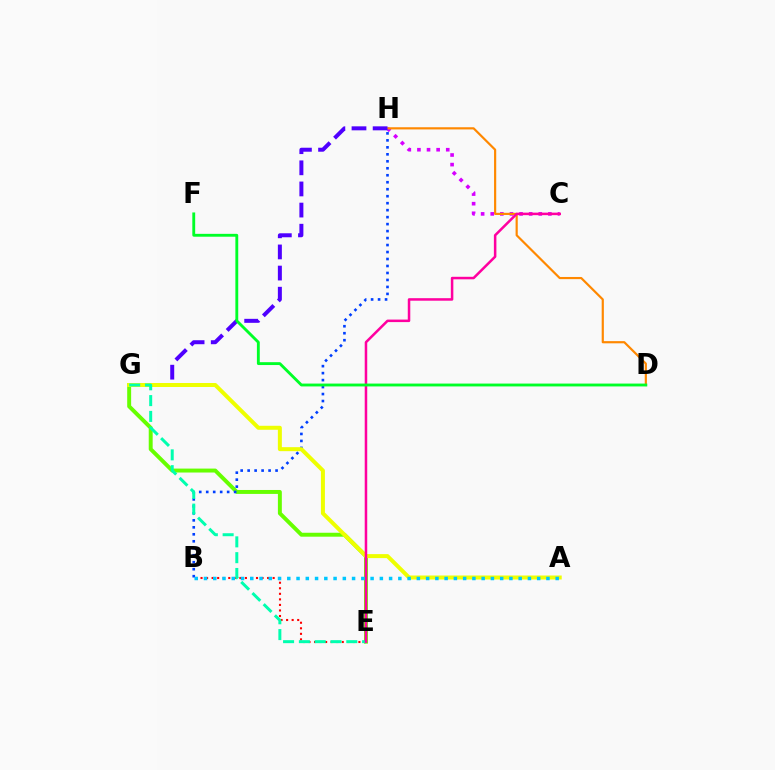{('C', 'H'): [{'color': '#d600ff', 'line_style': 'dotted', 'thickness': 2.61}], ('E', 'G'): [{'color': '#66ff00', 'line_style': 'solid', 'thickness': 2.83}, {'color': '#00ffaf', 'line_style': 'dashed', 'thickness': 2.15}], ('B', 'H'): [{'color': '#003fff', 'line_style': 'dotted', 'thickness': 1.9}], ('D', 'H'): [{'color': '#ff8800', 'line_style': 'solid', 'thickness': 1.57}], ('G', 'H'): [{'color': '#4f00ff', 'line_style': 'dashed', 'thickness': 2.87}], ('B', 'E'): [{'color': '#ff0000', 'line_style': 'dotted', 'thickness': 1.51}], ('A', 'G'): [{'color': '#eeff00', 'line_style': 'solid', 'thickness': 2.87}], ('C', 'E'): [{'color': '#ff00a0', 'line_style': 'solid', 'thickness': 1.81}], ('A', 'B'): [{'color': '#00c7ff', 'line_style': 'dotted', 'thickness': 2.51}], ('D', 'F'): [{'color': '#00ff27', 'line_style': 'solid', 'thickness': 2.06}]}